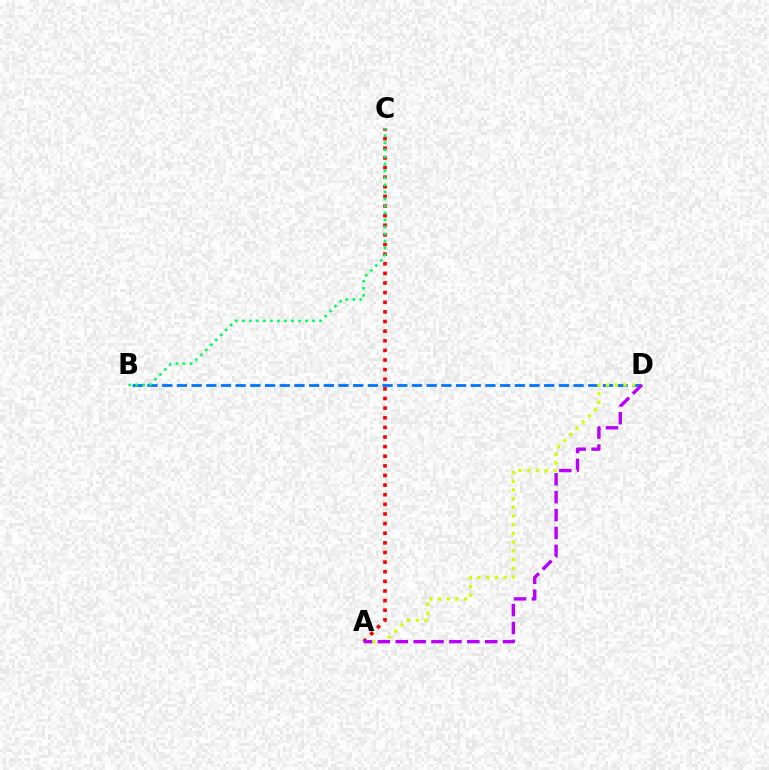{('B', 'D'): [{'color': '#0074ff', 'line_style': 'dashed', 'thickness': 2.0}], ('A', 'C'): [{'color': '#ff0000', 'line_style': 'dotted', 'thickness': 2.61}], ('A', 'D'): [{'color': '#d1ff00', 'line_style': 'dotted', 'thickness': 2.37}, {'color': '#b900ff', 'line_style': 'dashed', 'thickness': 2.43}], ('B', 'C'): [{'color': '#00ff5c', 'line_style': 'dotted', 'thickness': 1.91}]}